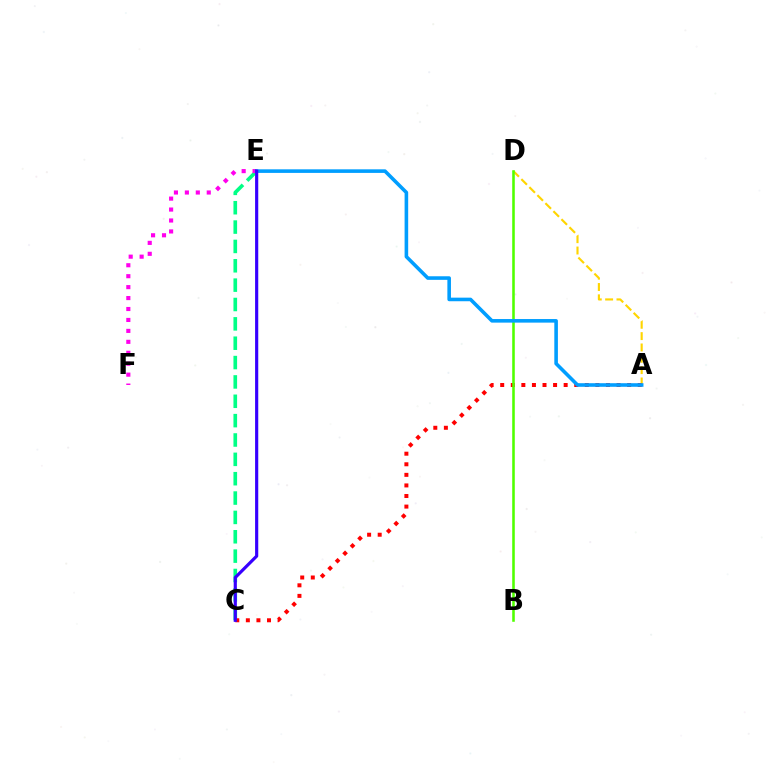{('A', 'D'): [{'color': '#ffd500', 'line_style': 'dashed', 'thickness': 1.54}], ('C', 'E'): [{'color': '#00ff86', 'line_style': 'dashed', 'thickness': 2.63}, {'color': '#3700ff', 'line_style': 'solid', 'thickness': 2.28}], ('A', 'C'): [{'color': '#ff0000', 'line_style': 'dotted', 'thickness': 2.87}], ('B', 'D'): [{'color': '#4fff00', 'line_style': 'solid', 'thickness': 1.85}], ('E', 'F'): [{'color': '#ff00ed', 'line_style': 'dotted', 'thickness': 2.97}], ('A', 'E'): [{'color': '#009eff', 'line_style': 'solid', 'thickness': 2.58}]}